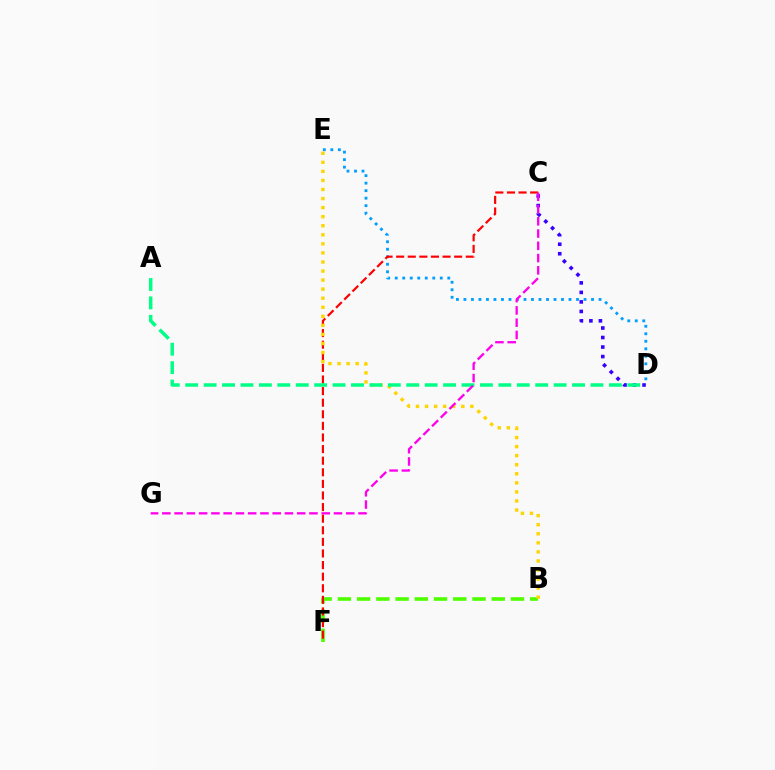{('D', 'E'): [{'color': '#009eff', 'line_style': 'dotted', 'thickness': 2.04}], ('C', 'D'): [{'color': '#3700ff', 'line_style': 'dotted', 'thickness': 2.59}], ('B', 'F'): [{'color': '#4fff00', 'line_style': 'dashed', 'thickness': 2.61}], ('C', 'F'): [{'color': '#ff0000', 'line_style': 'dashed', 'thickness': 1.58}], ('B', 'E'): [{'color': '#ffd500', 'line_style': 'dotted', 'thickness': 2.46}], ('A', 'D'): [{'color': '#00ff86', 'line_style': 'dashed', 'thickness': 2.5}], ('C', 'G'): [{'color': '#ff00ed', 'line_style': 'dashed', 'thickness': 1.67}]}